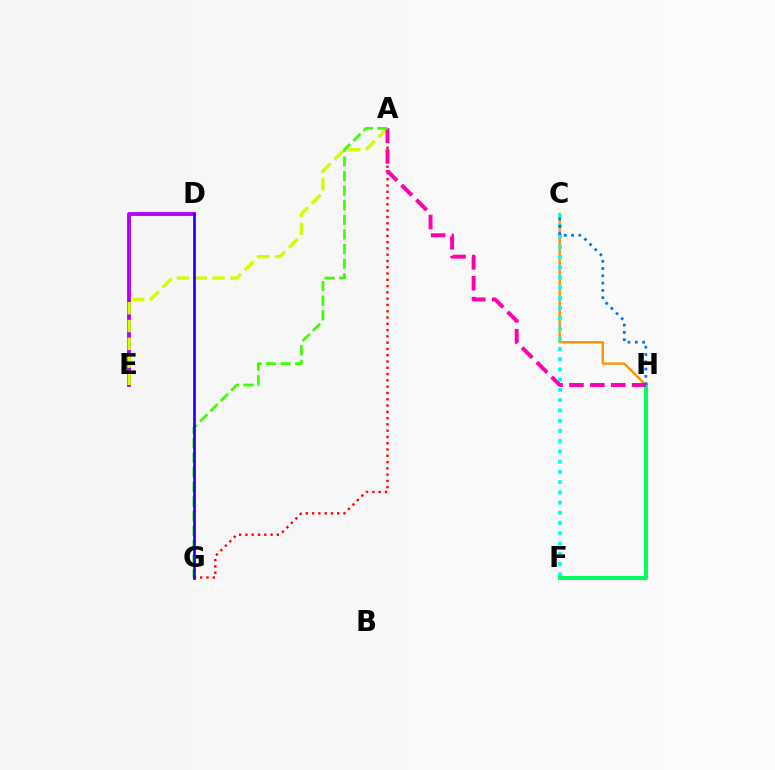{('F', 'H'): [{'color': '#00ff5c', 'line_style': 'solid', 'thickness': 2.84}], ('C', 'H'): [{'color': '#ff9400', 'line_style': 'solid', 'thickness': 1.74}, {'color': '#0074ff', 'line_style': 'dotted', 'thickness': 1.98}], ('C', 'F'): [{'color': '#00fff6', 'line_style': 'dotted', 'thickness': 2.78}], ('A', 'G'): [{'color': '#ff0000', 'line_style': 'dotted', 'thickness': 1.71}, {'color': '#3dff00', 'line_style': 'dashed', 'thickness': 1.99}], ('D', 'E'): [{'color': '#b900ff', 'line_style': 'solid', 'thickness': 2.79}], ('A', 'E'): [{'color': '#d1ff00', 'line_style': 'dashed', 'thickness': 2.42}], ('A', 'H'): [{'color': '#ff00ac', 'line_style': 'dashed', 'thickness': 2.83}], ('D', 'G'): [{'color': '#2500ff', 'line_style': 'solid', 'thickness': 1.96}]}